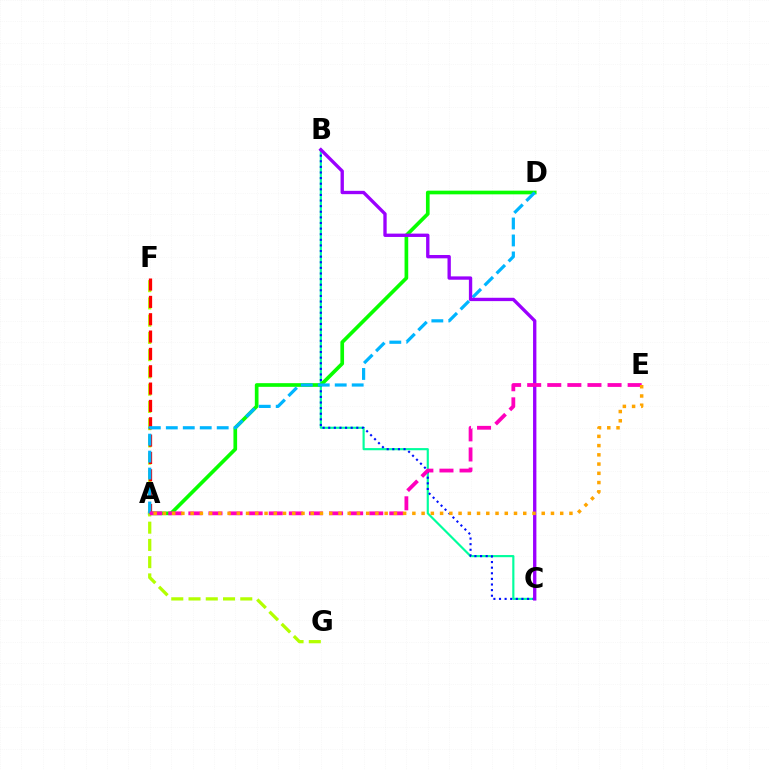{('B', 'C'): [{'color': '#00ff9d', 'line_style': 'solid', 'thickness': 1.56}, {'color': '#0010ff', 'line_style': 'dotted', 'thickness': 1.52}, {'color': '#9b00ff', 'line_style': 'solid', 'thickness': 2.4}], ('A', 'D'): [{'color': '#08ff00', 'line_style': 'solid', 'thickness': 2.65}, {'color': '#00b5ff', 'line_style': 'dashed', 'thickness': 2.3}], ('F', 'G'): [{'color': '#b3ff00', 'line_style': 'dashed', 'thickness': 2.34}], ('A', 'F'): [{'color': '#ff0000', 'line_style': 'dashed', 'thickness': 2.36}], ('A', 'E'): [{'color': '#ff00bd', 'line_style': 'dashed', 'thickness': 2.73}, {'color': '#ffa500', 'line_style': 'dotted', 'thickness': 2.51}]}